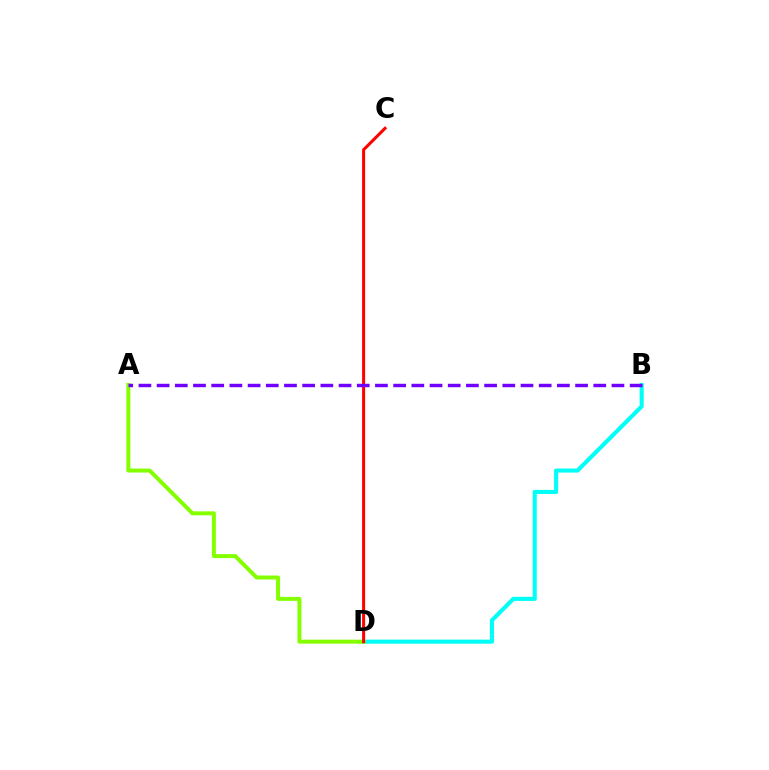{('B', 'D'): [{'color': '#00fff6', 'line_style': 'solid', 'thickness': 2.94}], ('A', 'D'): [{'color': '#84ff00', 'line_style': 'solid', 'thickness': 2.86}], ('C', 'D'): [{'color': '#ff0000', 'line_style': 'solid', 'thickness': 2.19}], ('A', 'B'): [{'color': '#7200ff', 'line_style': 'dashed', 'thickness': 2.47}]}